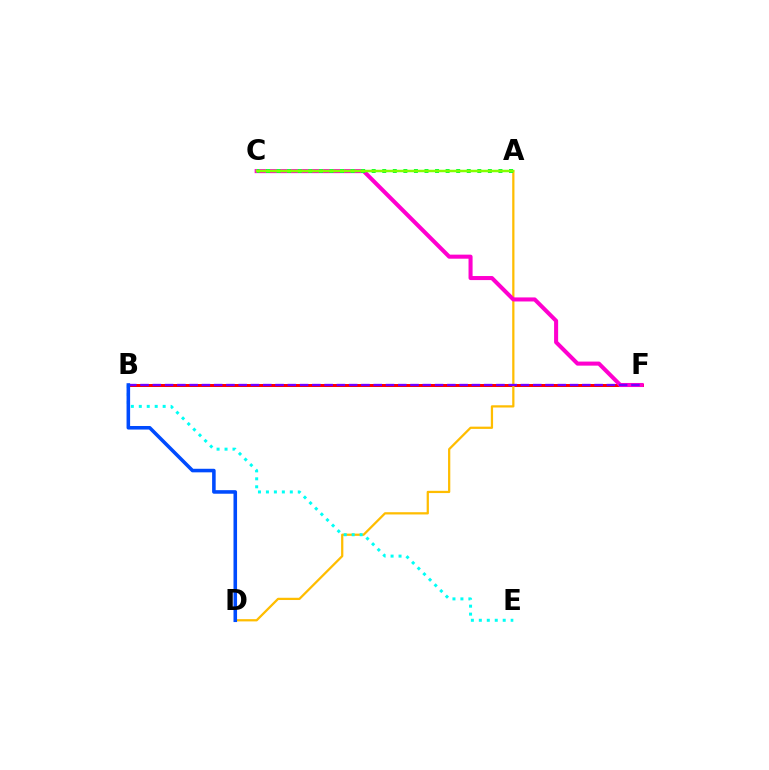{('B', 'F'): [{'color': '#ff0000', 'line_style': 'solid', 'thickness': 2.16}, {'color': '#7200ff', 'line_style': 'dashed', 'thickness': 1.67}], ('A', 'D'): [{'color': '#ffbd00', 'line_style': 'solid', 'thickness': 1.62}], ('C', 'F'): [{'color': '#ff00cf', 'line_style': 'solid', 'thickness': 2.92}], ('A', 'C'): [{'color': '#00ff39', 'line_style': 'dotted', 'thickness': 2.87}, {'color': '#84ff00', 'line_style': 'solid', 'thickness': 1.79}], ('B', 'E'): [{'color': '#00fff6', 'line_style': 'dotted', 'thickness': 2.16}], ('B', 'D'): [{'color': '#004bff', 'line_style': 'solid', 'thickness': 2.56}]}